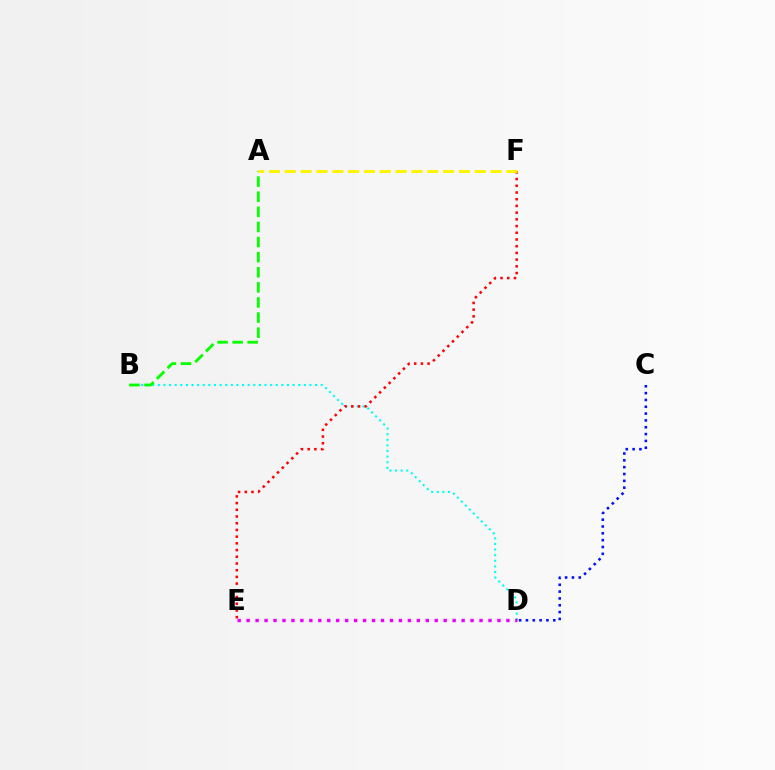{('B', 'D'): [{'color': '#00fff6', 'line_style': 'dotted', 'thickness': 1.53}], ('C', 'D'): [{'color': '#0010ff', 'line_style': 'dotted', 'thickness': 1.86}], ('E', 'F'): [{'color': '#ff0000', 'line_style': 'dotted', 'thickness': 1.82}], ('A', 'B'): [{'color': '#08ff00', 'line_style': 'dashed', 'thickness': 2.05}], ('D', 'E'): [{'color': '#ee00ff', 'line_style': 'dotted', 'thickness': 2.43}], ('A', 'F'): [{'color': '#fcf500', 'line_style': 'dashed', 'thickness': 2.15}]}